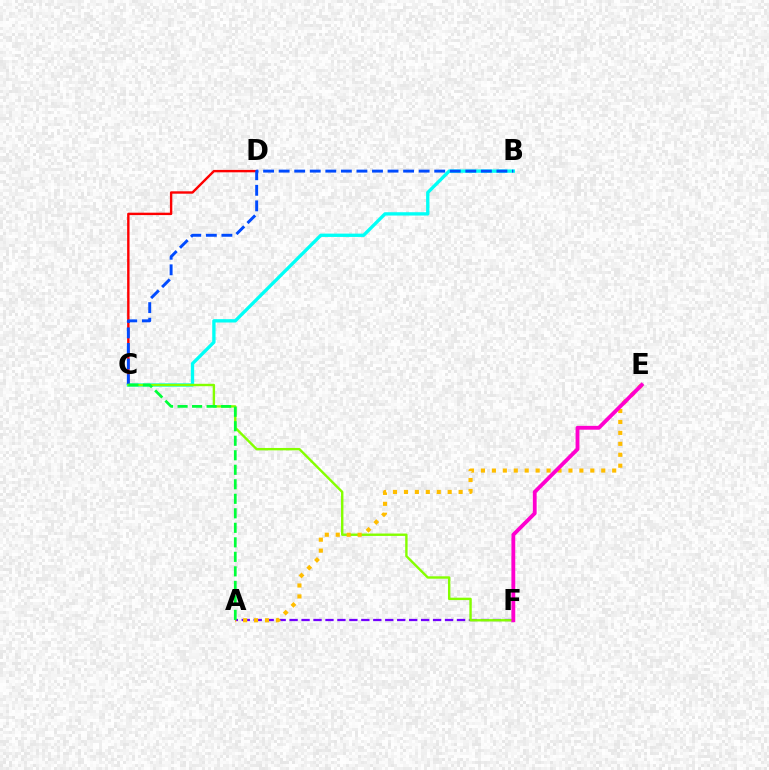{('C', 'D'): [{'color': '#ff0000', 'line_style': 'solid', 'thickness': 1.73}], ('A', 'F'): [{'color': '#7200ff', 'line_style': 'dashed', 'thickness': 1.62}], ('B', 'C'): [{'color': '#00fff6', 'line_style': 'solid', 'thickness': 2.4}, {'color': '#004bff', 'line_style': 'dashed', 'thickness': 2.11}], ('C', 'F'): [{'color': '#84ff00', 'line_style': 'solid', 'thickness': 1.73}], ('A', 'E'): [{'color': '#ffbd00', 'line_style': 'dotted', 'thickness': 2.97}], ('E', 'F'): [{'color': '#ff00cf', 'line_style': 'solid', 'thickness': 2.76}], ('A', 'C'): [{'color': '#00ff39', 'line_style': 'dashed', 'thickness': 1.97}]}